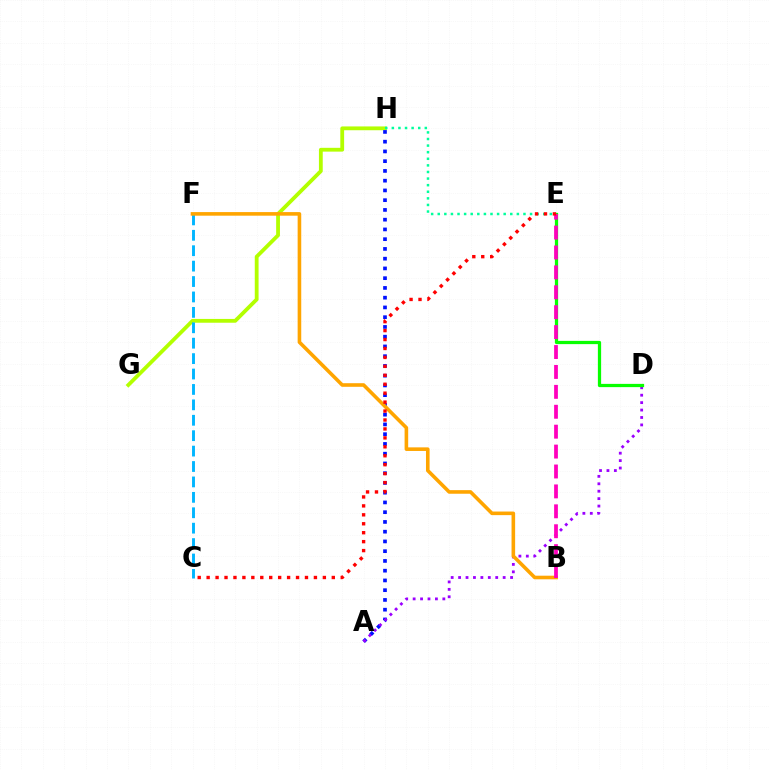{('G', 'H'): [{'color': '#b3ff00', 'line_style': 'solid', 'thickness': 2.74}], ('A', 'H'): [{'color': '#0010ff', 'line_style': 'dotted', 'thickness': 2.65}], ('E', 'H'): [{'color': '#00ff9d', 'line_style': 'dotted', 'thickness': 1.79}], ('C', 'F'): [{'color': '#00b5ff', 'line_style': 'dashed', 'thickness': 2.09}], ('A', 'D'): [{'color': '#9b00ff', 'line_style': 'dotted', 'thickness': 2.02}], ('B', 'F'): [{'color': '#ffa500', 'line_style': 'solid', 'thickness': 2.59}], ('D', 'E'): [{'color': '#08ff00', 'line_style': 'solid', 'thickness': 2.34}], ('B', 'E'): [{'color': '#ff00bd', 'line_style': 'dashed', 'thickness': 2.7}], ('C', 'E'): [{'color': '#ff0000', 'line_style': 'dotted', 'thickness': 2.43}]}